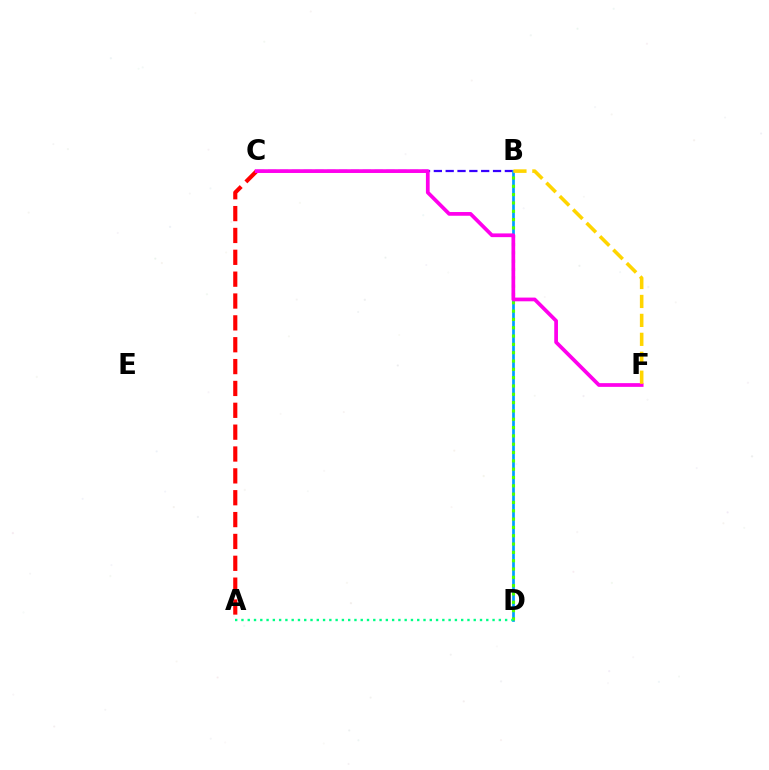{('B', 'C'): [{'color': '#3700ff', 'line_style': 'dashed', 'thickness': 1.61}], ('A', 'C'): [{'color': '#ff0000', 'line_style': 'dashed', 'thickness': 2.97}], ('B', 'D'): [{'color': '#009eff', 'line_style': 'solid', 'thickness': 1.95}, {'color': '#4fff00', 'line_style': 'dotted', 'thickness': 2.26}], ('C', 'F'): [{'color': '#ff00ed', 'line_style': 'solid', 'thickness': 2.68}], ('B', 'F'): [{'color': '#ffd500', 'line_style': 'dashed', 'thickness': 2.57}], ('A', 'D'): [{'color': '#00ff86', 'line_style': 'dotted', 'thickness': 1.71}]}